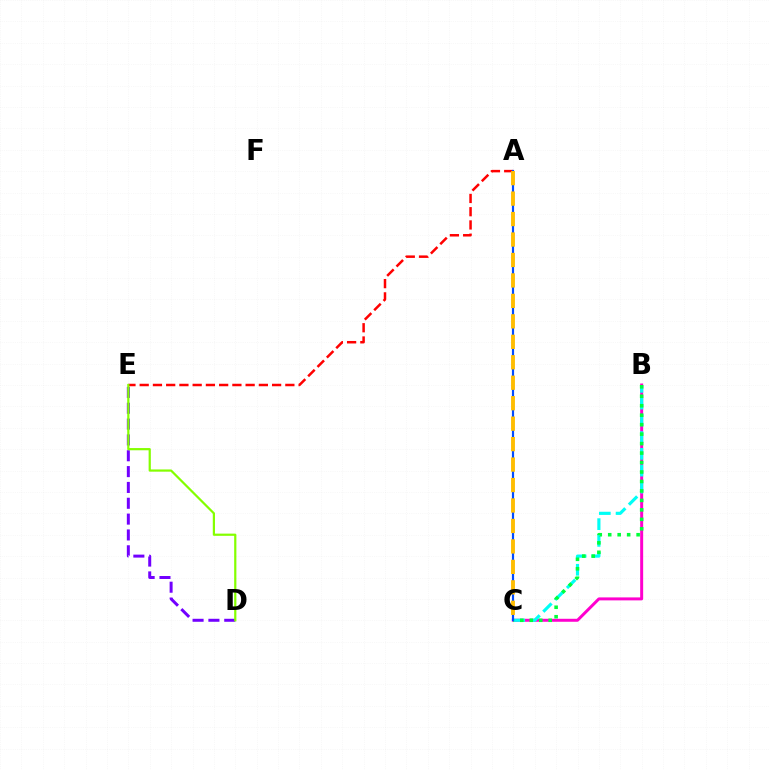{('D', 'E'): [{'color': '#7200ff', 'line_style': 'dashed', 'thickness': 2.15}, {'color': '#84ff00', 'line_style': 'solid', 'thickness': 1.59}], ('B', 'C'): [{'color': '#ff00cf', 'line_style': 'solid', 'thickness': 2.14}, {'color': '#00fff6', 'line_style': 'dashed', 'thickness': 2.28}, {'color': '#00ff39', 'line_style': 'dotted', 'thickness': 2.57}], ('A', 'E'): [{'color': '#ff0000', 'line_style': 'dashed', 'thickness': 1.8}], ('A', 'C'): [{'color': '#004bff', 'line_style': 'solid', 'thickness': 1.57}, {'color': '#ffbd00', 'line_style': 'dashed', 'thickness': 2.78}]}